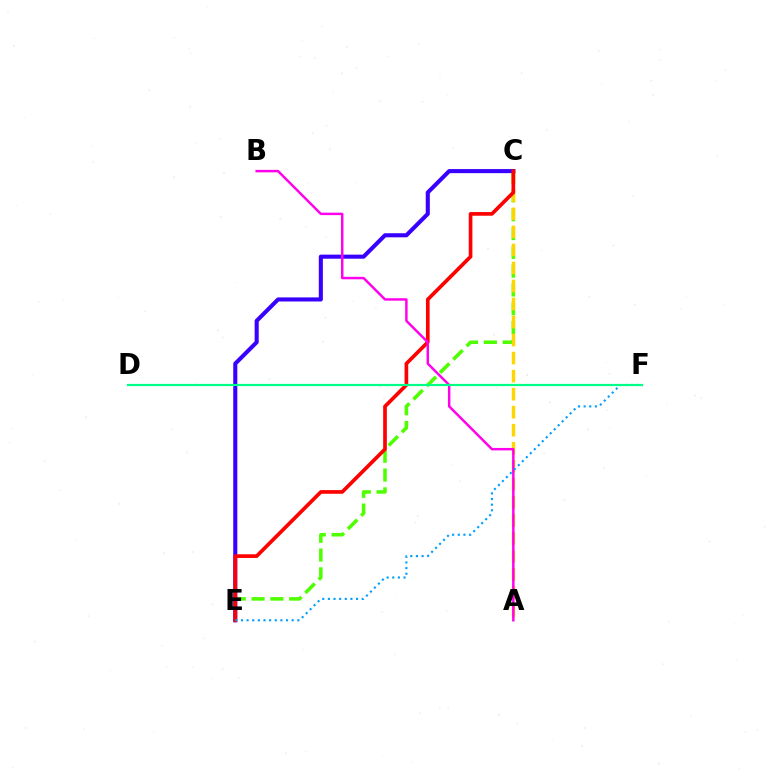{('C', 'E'): [{'color': '#4fff00', 'line_style': 'dashed', 'thickness': 2.56}, {'color': '#3700ff', 'line_style': 'solid', 'thickness': 2.94}, {'color': '#ff0000', 'line_style': 'solid', 'thickness': 2.65}], ('A', 'C'): [{'color': '#ffd500', 'line_style': 'dashed', 'thickness': 2.45}], ('A', 'B'): [{'color': '#ff00ed', 'line_style': 'solid', 'thickness': 1.77}], ('E', 'F'): [{'color': '#009eff', 'line_style': 'dotted', 'thickness': 1.53}], ('D', 'F'): [{'color': '#00ff86', 'line_style': 'solid', 'thickness': 1.58}]}